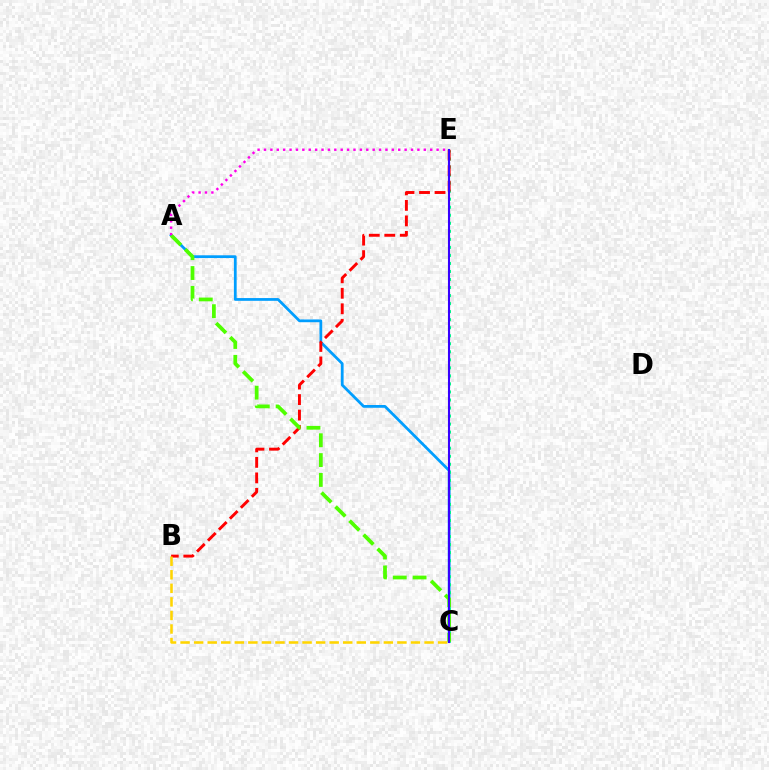{('A', 'C'): [{'color': '#009eff', 'line_style': 'solid', 'thickness': 1.99}, {'color': '#4fff00', 'line_style': 'dashed', 'thickness': 2.7}], ('C', 'E'): [{'color': '#00ff86', 'line_style': 'dotted', 'thickness': 2.18}, {'color': '#3700ff', 'line_style': 'solid', 'thickness': 1.5}], ('B', 'E'): [{'color': '#ff0000', 'line_style': 'dashed', 'thickness': 2.11}], ('B', 'C'): [{'color': '#ffd500', 'line_style': 'dashed', 'thickness': 1.84}], ('A', 'E'): [{'color': '#ff00ed', 'line_style': 'dotted', 'thickness': 1.74}]}